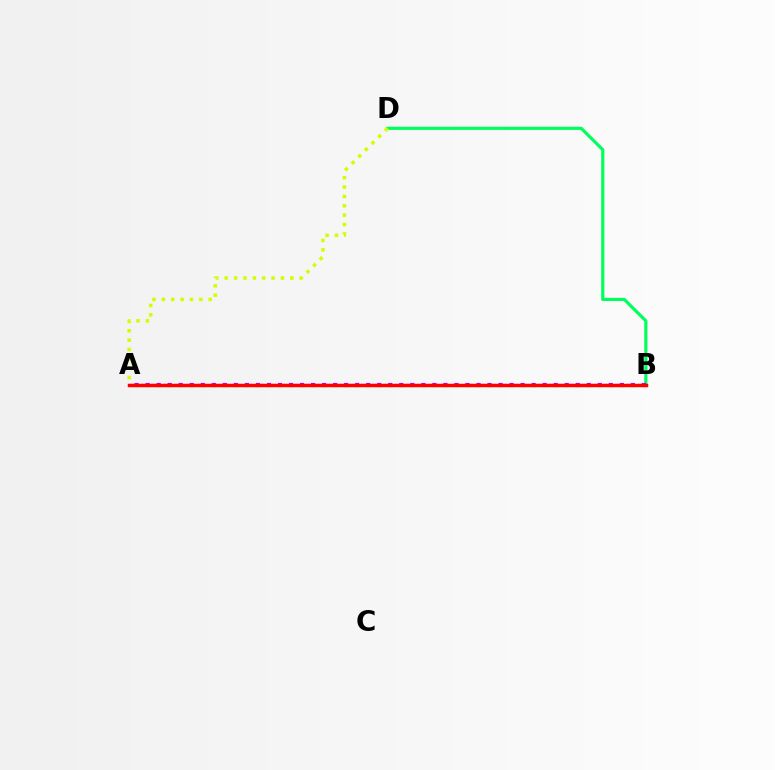{('B', 'D'): [{'color': '#00ff5c', 'line_style': 'solid', 'thickness': 2.28}], ('A', 'B'): [{'color': '#0074ff', 'line_style': 'dashed', 'thickness': 1.57}, {'color': '#b900ff', 'line_style': 'dotted', 'thickness': 3.0}, {'color': '#ff0000', 'line_style': 'solid', 'thickness': 2.48}], ('A', 'D'): [{'color': '#d1ff00', 'line_style': 'dotted', 'thickness': 2.54}]}